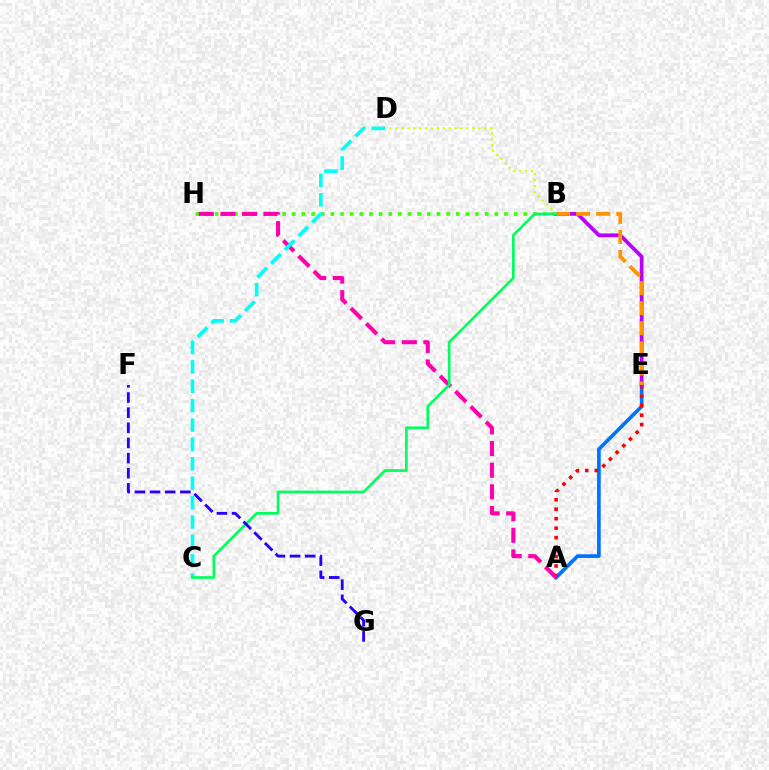{('B', 'H'): [{'color': '#3dff00', 'line_style': 'dotted', 'thickness': 2.62}], ('A', 'E'): [{'color': '#0074ff', 'line_style': 'solid', 'thickness': 2.64}, {'color': '#ff0000', 'line_style': 'dotted', 'thickness': 2.57}], ('B', 'E'): [{'color': '#b900ff', 'line_style': 'solid', 'thickness': 2.69}, {'color': '#ff9400', 'line_style': 'dashed', 'thickness': 2.72}], ('A', 'H'): [{'color': '#ff00ac', 'line_style': 'dashed', 'thickness': 2.94}], ('B', 'D'): [{'color': '#d1ff00', 'line_style': 'dotted', 'thickness': 1.61}], ('C', 'D'): [{'color': '#00fff6', 'line_style': 'dashed', 'thickness': 2.63}], ('B', 'C'): [{'color': '#00ff5c', 'line_style': 'solid', 'thickness': 1.92}], ('F', 'G'): [{'color': '#2500ff', 'line_style': 'dashed', 'thickness': 2.06}]}